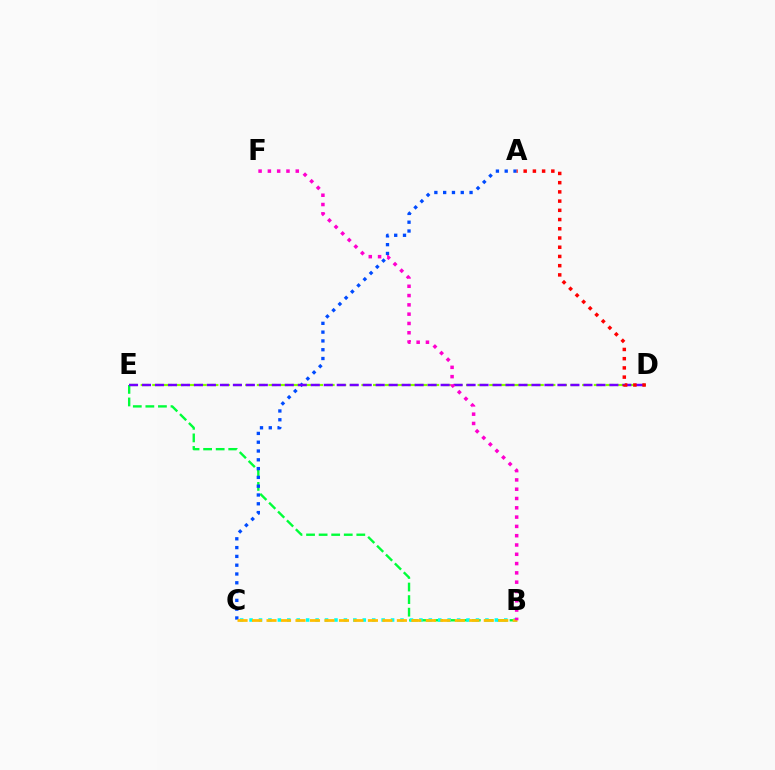{('D', 'E'): [{'color': '#84ff00', 'line_style': 'dashed', 'thickness': 1.58}, {'color': '#7200ff', 'line_style': 'dashed', 'thickness': 1.76}], ('B', 'E'): [{'color': '#00ff39', 'line_style': 'dashed', 'thickness': 1.71}], ('B', 'C'): [{'color': '#00fff6', 'line_style': 'dotted', 'thickness': 2.56}, {'color': '#ffbd00', 'line_style': 'dashed', 'thickness': 1.97}], ('A', 'C'): [{'color': '#004bff', 'line_style': 'dotted', 'thickness': 2.39}], ('A', 'D'): [{'color': '#ff0000', 'line_style': 'dotted', 'thickness': 2.51}], ('B', 'F'): [{'color': '#ff00cf', 'line_style': 'dotted', 'thickness': 2.53}]}